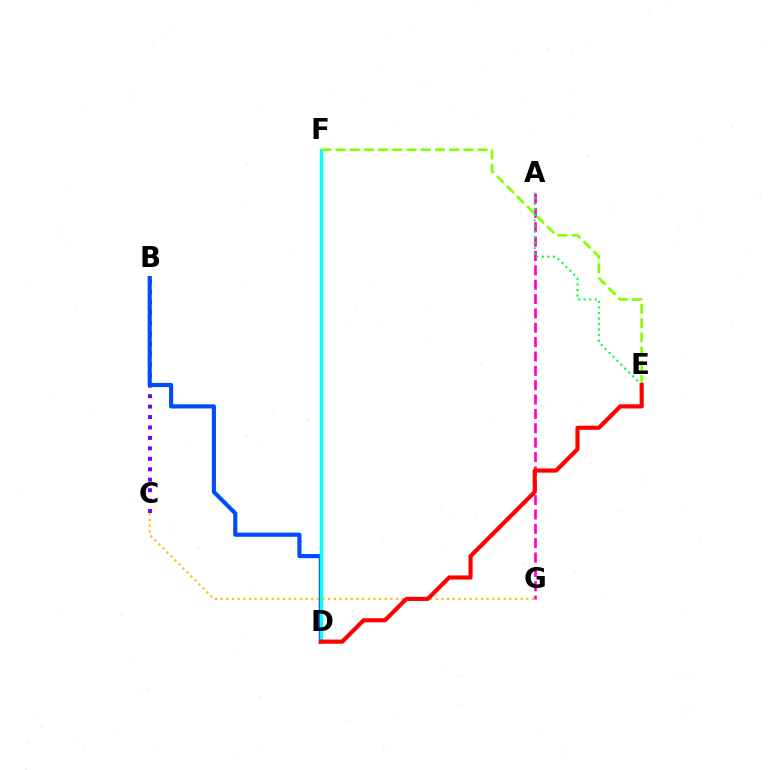{('A', 'G'): [{'color': '#ff00cf', 'line_style': 'dashed', 'thickness': 1.95}], ('B', 'C'): [{'color': '#7200ff', 'line_style': 'dotted', 'thickness': 2.84}], ('B', 'D'): [{'color': '#004bff', 'line_style': 'solid', 'thickness': 2.98}], ('A', 'E'): [{'color': '#00ff39', 'line_style': 'dotted', 'thickness': 1.51}], ('D', 'F'): [{'color': '#00fff6', 'line_style': 'solid', 'thickness': 2.44}], ('C', 'G'): [{'color': '#ffbd00', 'line_style': 'dotted', 'thickness': 1.54}], ('E', 'F'): [{'color': '#84ff00', 'line_style': 'dashed', 'thickness': 1.93}], ('D', 'E'): [{'color': '#ff0000', 'line_style': 'solid', 'thickness': 2.98}]}